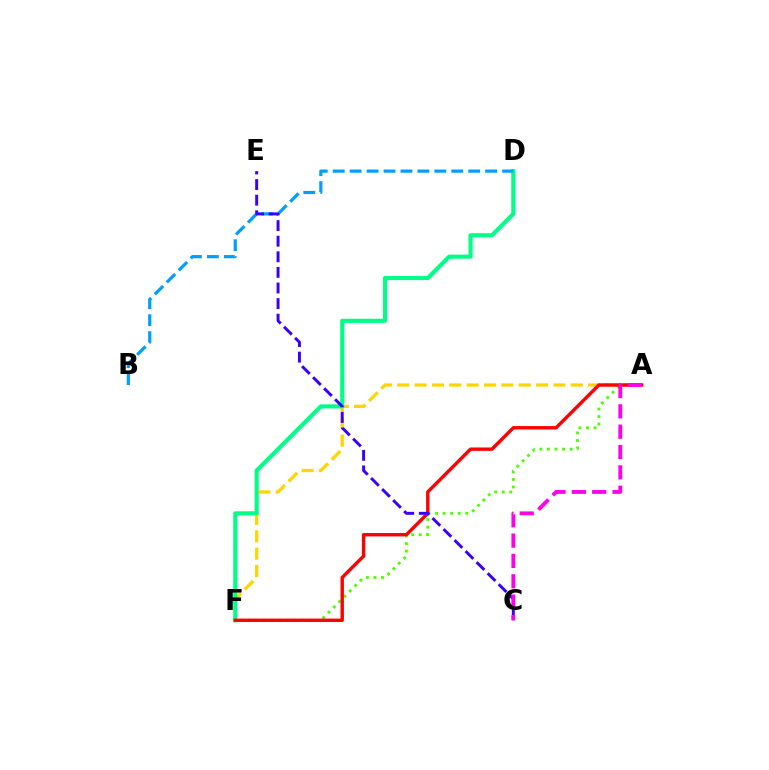{('A', 'F'): [{'color': '#ffd500', 'line_style': 'dashed', 'thickness': 2.36}, {'color': '#4fff00', 'line_style': 'dotted', 'thickness': 2.05}, {'color': '#ff0000', 'line_style': 'solid', 'thickness': 2.44}], ('D', 'F'): [{'color': '#00ff86', 'line_style': 'solid', 'thickness': 2.96}], ('B', 'D'): [{'color': '#009eff', 'line_style': 'dashed', 'thickness': 2.3}], ('C', 'E'): [{'color': '#3700ff', 'line_style': 'dashed', 'thickness': 2.12}], ('A', 'C'): [{'color': '#ff00ed', 'line_style': 'dashed', 'thickness': 2.76}]}